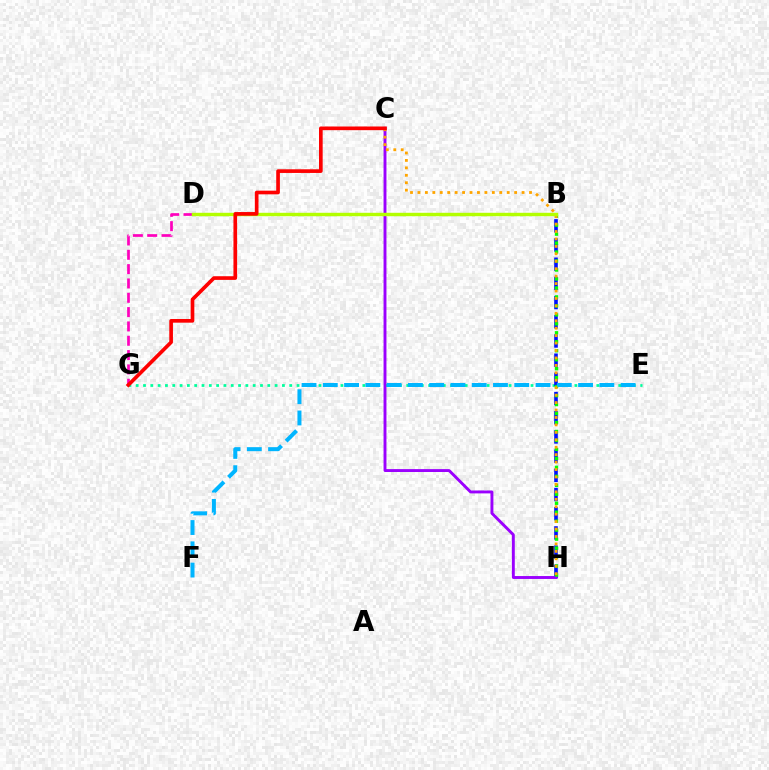{('E', 'G'): [{'color': '#00ff9d', 'line_style': 'dotted', 'thickness': 1.99}], ('B', 'H'): [{'color': '#0010ff', 'line_style': 'dashed', 'thickness': 2.61}, {'color': '#08ff00', 'line_style': 'dotted', 'thickness': 2.44}], ('C', 'H'): [{'color': '#9b00ff', 'line_style': 'solid', 'thickness': 2.09}, {'color': '#ffa500', 'line_style': 'dotted', 'thickness': 2.02}], ('E', 'F'): [{'color': '#00b5ff', 'line_style': 'dashed', 'thickness': 2.89}], ('D', 'G'): [{'color': '#ff00bd', 'line_style': 'dashed', 'thickness': 1.95}], ('B', 'D'): [{'color': '#b3ff00', 'line_style': 'solid', 'thickness': 2.46}], ('C', 'G'): [{'color': '#ff0000', 'line_style': 'solid', 'thickness': 2.64}]}